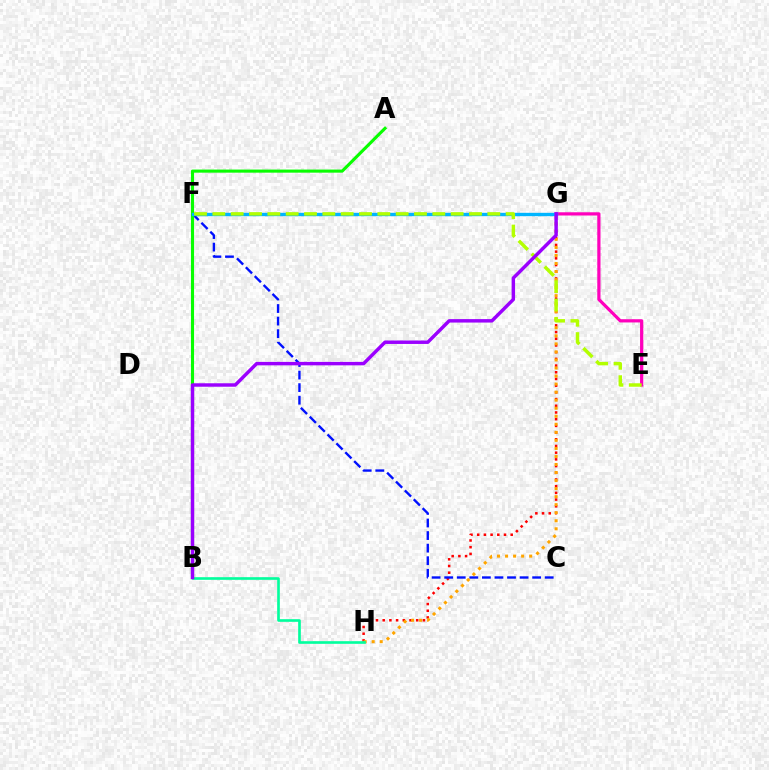{('G', 'H'): [{'color': '#ff0000', 'line_style': 'dotted', 'thickness': 1.82}, {'color': '#ffa500', 'line_style': 'dotted', 'thickness': 2.18}], ('E', 'G'): [{'color': '#ff00bd', 'line_style': 'solid', 'thickness': 2.32}], ('B', 'H'): [{'color': '#00ff9d', 'line_style': 'solid', 'thickness': 1.9}], ('C', 'F'): [{'color': '#0010ff', 'line_style': 'dashed', 'thickness': 1.71}], ('A', 'B'): [{'color': '#08ff00', 'line_style': 'solid', 'thickness': 2.23}], ('F', 'G'): [{'color': '#00b5ff', 'line_style': 'solid', 'thickness': 2.42}], ('E', 'F'): [{'color': '#b3ff00', 'line_style': 'dashed', 'thickness': 2.49}], ('B', 'G'): [{'color': '#9b00ff', 'line_style': 'solid', 'thickness': 2.49}]}